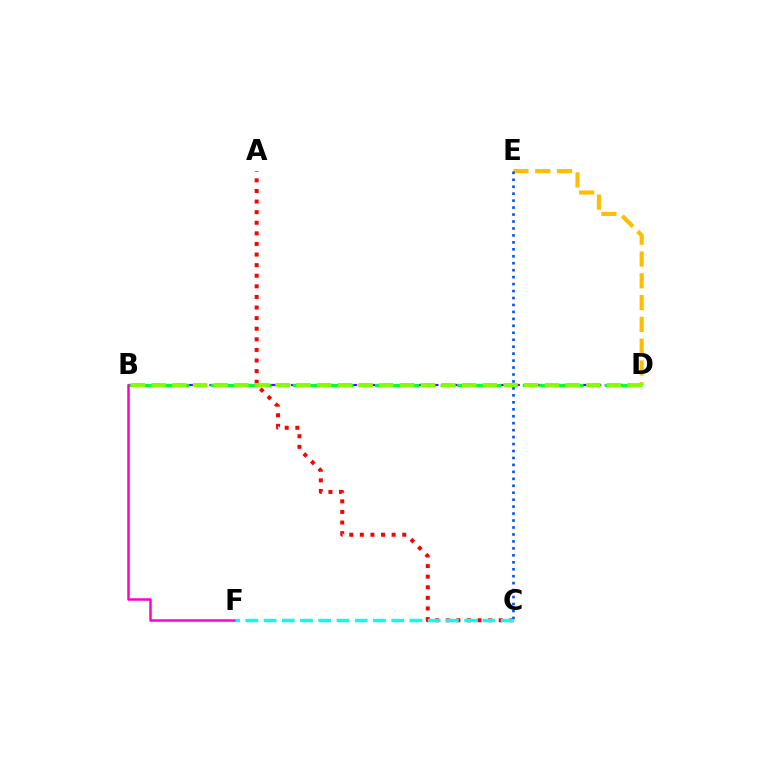{('A', 'C'): [{'color': '#ff0000', 'line_style': 'dotted', 'thickness': 2.88}], ('B', 'D'): [{'color': '#7200ff', 'line_style': 'dashed', 'thickness': 1.58}, {'color': '#00ff39', 'line_style': 'dashed', 'thickness': 2.23}, {'color': '#84ff00', 'line_style': 'dashed', 'thickness': 2.81}], ('D', 'E'): [{'color': '#ffbd00', 'line_style': 'dashed', 'thickness': 2.96}], ('B', 'F'): [{'color': '#ff00cf', 'line_style': 'solid', 'thickness': 1.8}], ('C', 'E'): [{'color': '#004bff', 'line_style': 'dotted', 'thickness': 1.89}], ('C', 'F'): [{'color': '#00fff6', 'line_style': 'dashed', 'thickness': 2.48}]}